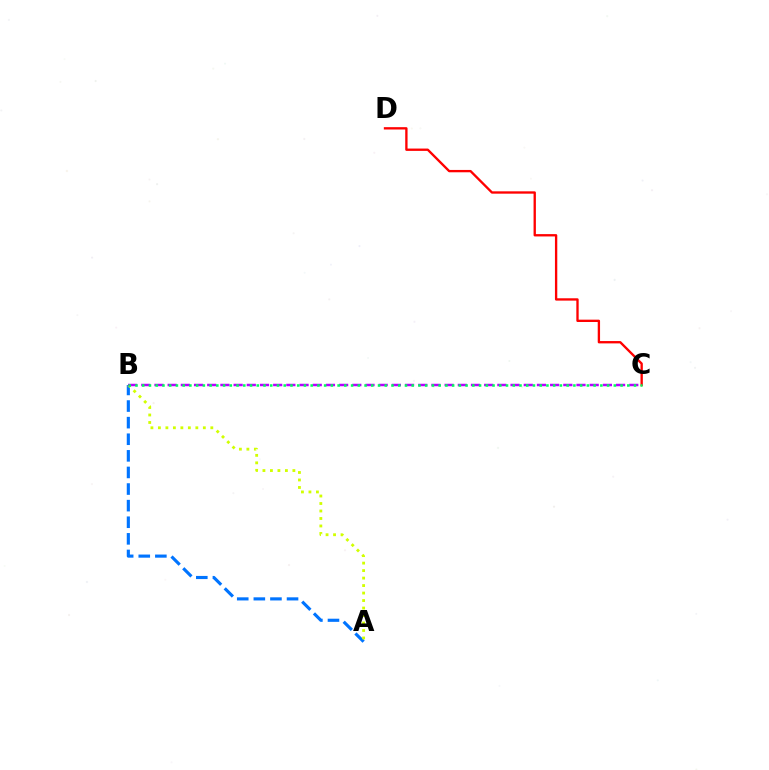{('A', 'B'): [{'color': '#0074ff', 'line_style': 'dashed', 'thickness': 2.26}, {'color': '#d1ff00', 'line_style': 'dotted', 'thickness': 2.03}], ('C', 'D'): [{'color': '#ff0000', 'line_style': 'solid', 'thickness': 1.68}], ('B', 'C'): [{'color': '#b900ff', 'line_style': 'dashed', 'thickness': 1.79}, {'color': '#00ff5c', 'line_style': 'dotted', 'thickness': 1.83}]}